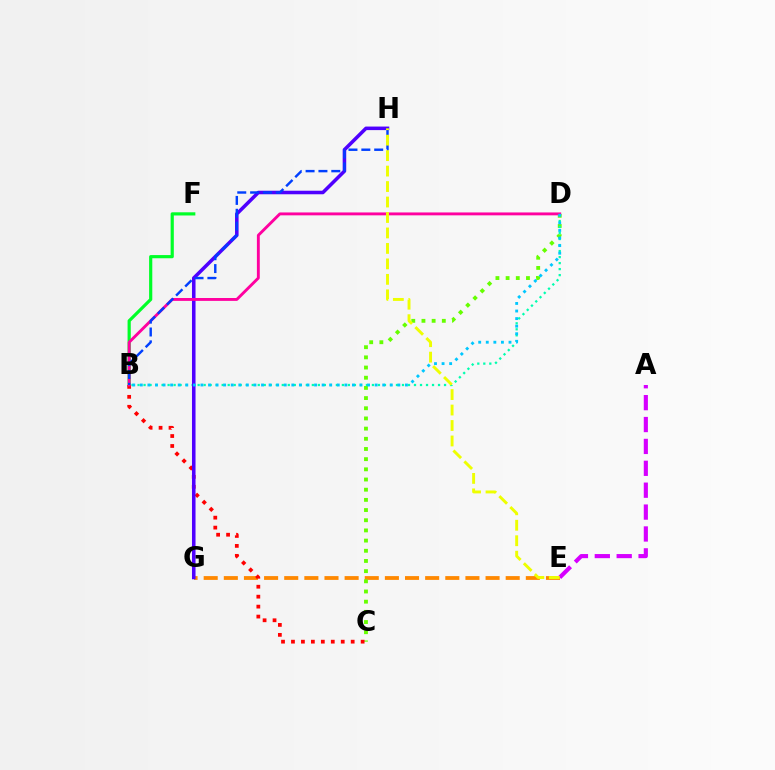{('E', 'G'): [{'color': '#ff8800', 'line_style': 'dashed', 'thickness': 2.74}], ('B', 'F'): [{'color': '#00ff27', 'line_style': 'solid', 'thickness': 2.29}], ('C', 'D'): [{'color': '#66ff00', 'line_style': 'dotted', 'thickness': 2.77}], ('B', 'D'): [{'color': '#00ffaf', 'line_style': 'dotted', 'thickness': 1.63}, {'color': '#ff00a0', 'line_style': 'solid', 'thickness': 2.08}, {'color': '#00c7ff', 'line_style': 'dotted', 'thickness': 2.06}], ('B', 'C'): [{'color': '#ff0000', 'line_style': 'dotted', 'thickness': 2.7}], ('G', 'H'): [{'color': '#4f00ff', 'line_style': 'solid', 'thickness': 2.55}], ('B', 'H'): [{'color': '#003fff', 'line_style': 'dashed', 'thickness': 1.75}], ('A', 'E'): [{'color': '#d600ff', 'line_style': 'dashed', 'thickness': 2.97}], ('E', 'H'): [{'color': '#eeff00', 'line_style': 'dashed', 'thickness': 2.1}]}